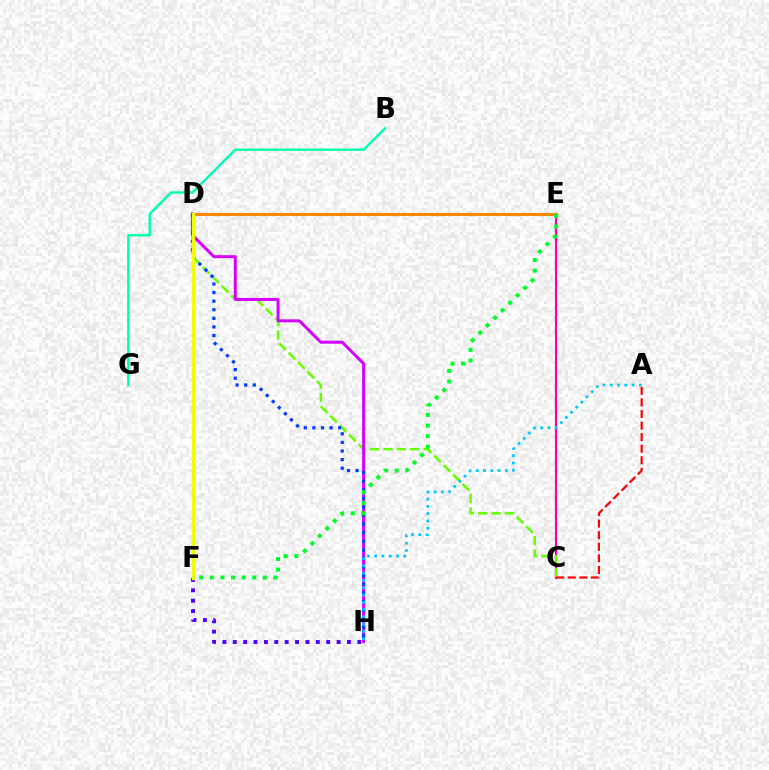{('C', 'E'): [{'color': '#ff00a0', 'line_style': 'solid', 'thickness': 1.55}], ('F', 'H'): [{'color': '#4f00ff', 'line_style': 'dotted', 'thickness': 2.82}], ('C', 'D'): [{'color': '#66ff00', 'line_style': 'dashed', 'thickness': 1.82}], ('D', 'H'): [{'color': '#d600ff', 'line_style': 'solid', 'thickness': 2.15}, {'color': '#003fff', 'line_style': 'dotted', 'thickness': 2.33}], ('D', 'E'): [{'color': '#ff8800', 'line_style': 'solid', 'thickness': 2.22}], ('A', 'C'): [{'color': '#ff0000', 'line_style': 'dashed', 'thickness': 1.57}], ('A', 'H'): [{'color': '#00c7ff', 'line_style': 'dotted', 'thickness': 1.98}], ('B', 'G'): [{'color': '#00ffaf', 'line_style': 'solid', 'thickness': 1.74}], ('D', 'F'): [{'color': '#eeff00', 'line_style': 'solid', 'thickness': 2.39}], ('E', 'F'): [{'color': '#00ff27', 'line_style': 'dotted', 'thickness': 2.88}]}